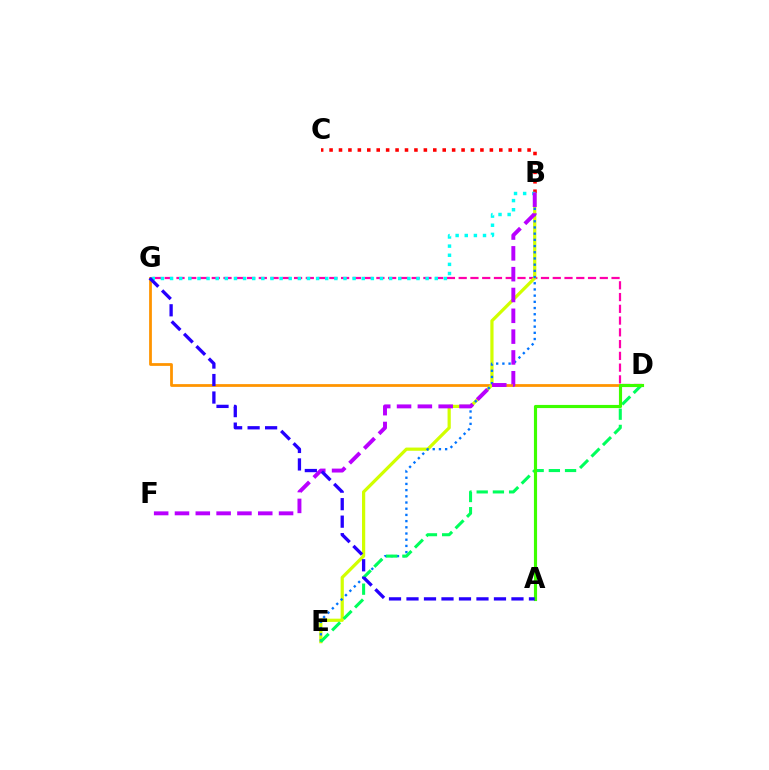{('D', 'G'): [{'color': '#ff9400', 'line_style': 'solid', 'thickness': 2.0}, {'color': '#ff00ac', 'line_style': 'dashed', 'thickness': 1.6}], ('B', 'E'): [{'color': '#d1ff00', 'line_style': 'solid', 'thickness': 2.31}, {'color': '#0074ff', 'line_style': 'dotted', 'thickness': 1.68}], ('B', 'C'): [{'color': '#ff0000', 'line_style': 'dotted', 'thickness': 2.56}], ('D', 'E'): [{'color': '#00ff5c', 'line_style': 'dashed', 'thickness': 2.2}], ('B', 'G'): [{'color': '#00fff6', 'line_style': 'dotted', 'thickness': 2.48}], ('A', 'D'): [{'color': '#3dff00', 'line_style': 'solid', 'thickness': 2.26}], ('B', 'F'): [{'color': '#b900ff', 'line_style': 'dashed', 'thickness': 2.83}], ('A', 'G'): [{'color': '#2500ff', 'line_style': 'dashed', 'thickness': 2.38}]}